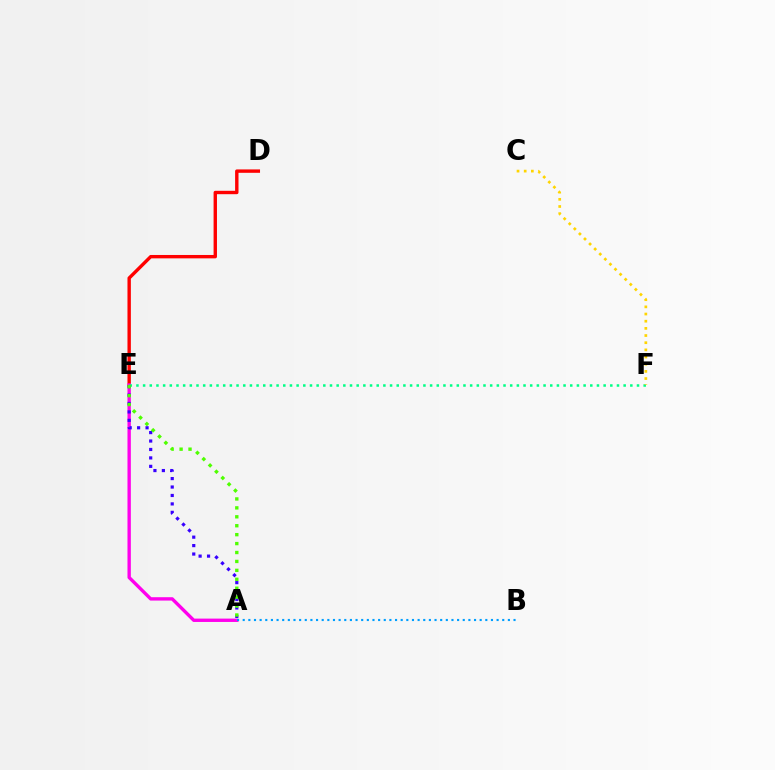{('D', 'E'): [{'color': '#ff0000', 'line_style': 'solid', 'thickness': 2.44}], ('A', 'E'): [{'color': '#ff00ed', 'line_style': 'solid', 'thickness': 2.42}, {'color': '#3700ff', 'line_style': 'dotted', 'thickness': 2.29}, {'color': '#4fff00', 'line_style': 'dotted', 'thickness': 2.43}], ('E', 'F'): [{'color': '#00ff86', 'line_style': 'dotted', 'thickness': 1.81}], ('C', 'F'): [{'color': '#ffd500', 'line_style': 'dotted', 'thickness': 1.95}], ('A', 'B'): [{'color': '#009eff', 'line_style': 'dotted', 'thickness': 1.53}]}